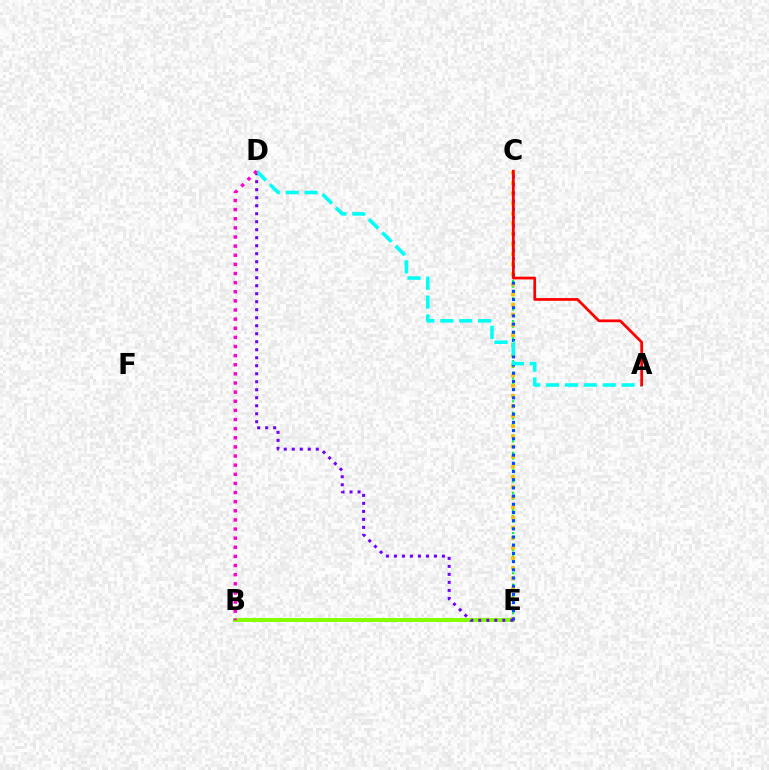{('C', 'E'): [{'color': '#00ff39', 'line_style': 'dotted', 'thickness': 1.56}, {'color': '#ffbd00', 'line_style': 'dotted', 'thickness': 2.75}, {'color': '#004bff', 'line_style': 'dotted', 'thickness': 2.23}], ('B', 'E'): [{'color': '#84ff00', 'line_style': 'solid', 'thickness': 2.83}], ('D', 'E'): [{'color': '#7200ff', 'line_style': 'dotted', 'thickness': 2.17}], ('A', 'D'): [{'color': '#00fff6', 'line_style': 'dashed', 'thickness': 2.56}], ('A', 'C'): [{'color': '#ff0000', 'line_style': 'solid', 'thickness': 1.97}], ('B', 'D'): [{'color': '#ff00cf', 'line_style': 'dotted', 'thickness': 2.48}]}